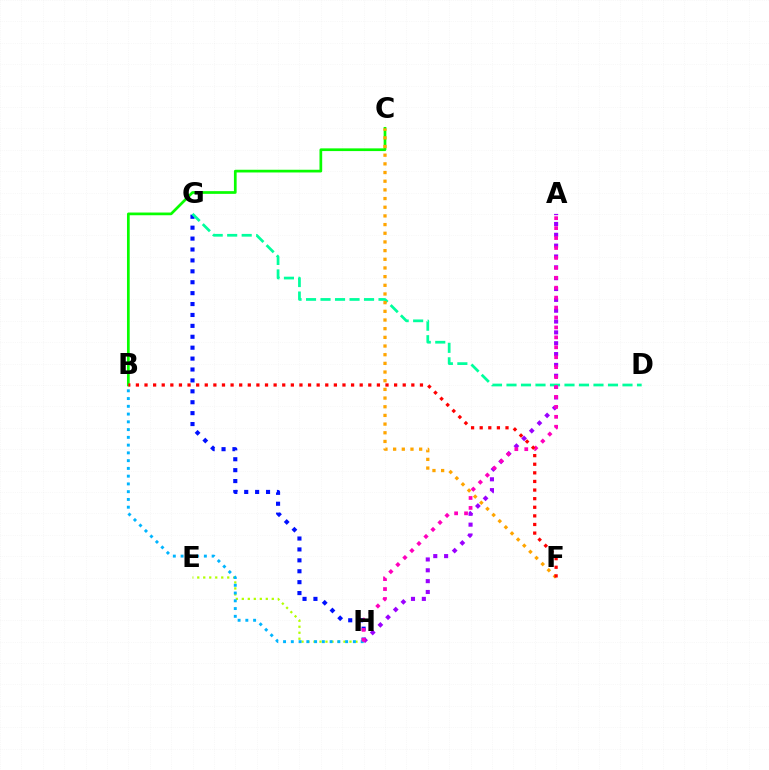{('G', 'H'): [{'color': '#0010ff', 'line_style': 'dotted', 'thickness': 2.96}], ('E', 'H'): [{'color': '#b3ff00', 'line_style': 'dotted', 'thickness': 1.63}], ('B', 'C'): [{'color': '#08ff00', 'line_style': 'solid', 'thickness': 1.95}], ('A', 'H'): [{'color': '#9b00ff', 'line_style': 'dotted', 'thickness': 2.95}, {'color': '#ff00bd', 'line_style': 'dotted', 'thickness': 2.7}], ('D', 'G'): [{'color': '#00ff9d', 'line_style': 'dashed', 'thickness': 1.97}], ('C', 'F'): [{'color': '#ffa500', 'line_style': 'dotted', 'thickness': 2.36}], ('B', 'H'): [{'color': '#00b5ff', 'line_style': 'dotted', 'thickness': 2.11}], ('B', 'F'): [{'color': '#ff0000', 'line_style': 'dotted', 'thickness': 2.34}]}